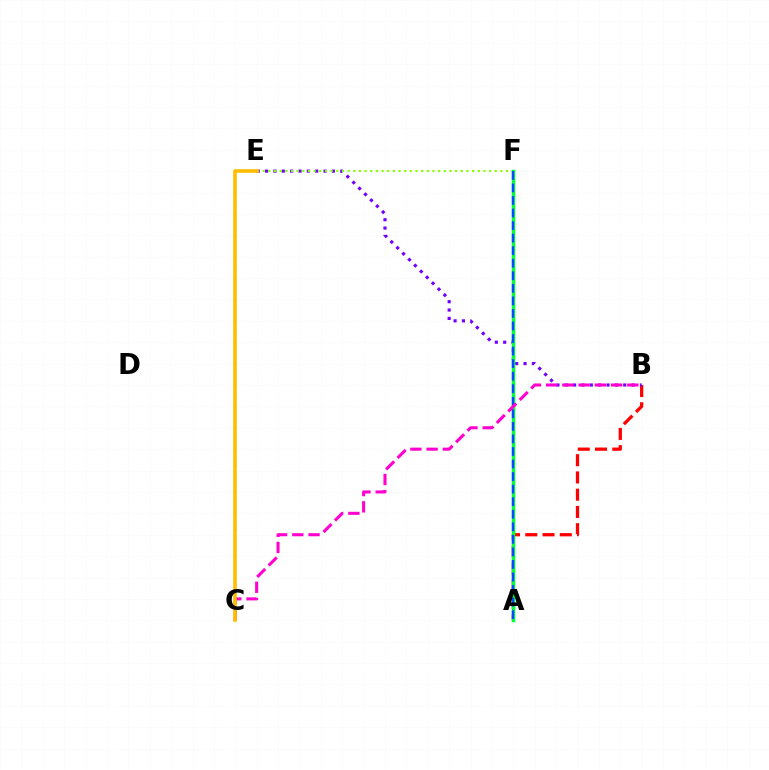{('A', 'B'): [{'color': '#ff0000', 'line_style': 'dashed', 'thickness': 2.34}], ('A', 'F'): [{'color': '#00fff6', 'line_style': 'dotted', 'thickness': 1.8}, {'color': '#00ff39', 'line_style': 'solid', 'thickness': 2.5}, {'color': '#004bff', 'line_style': 'dashed', 'thickness': 1.7}], ('B', 'E'): [{'color': '#7200ff', 'line_style': 'dotted', 'thickness': 2.27}], ('E', 'F'): [{'color': '#84ff00', 'line_style': 'dotted', 'thickness': 1.54}], ('B', 'C'): [{'color': '#ff00cf', 'line_style': 'dashed', 'thickness': 2.21}], ('C', 'E'): [{'color': '#ffbd00', 'line_style': 'solid', 'thickness': 2.61}]}